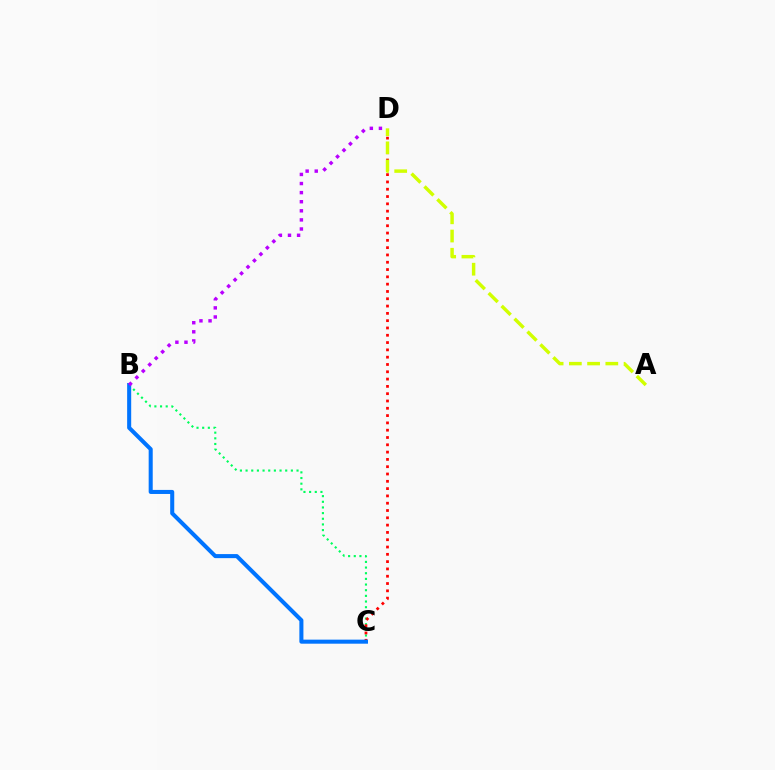{('B', 'C'): [{'color': '#00ff5c', 'line_style': 'dotted', 'thickness': 1.54}, {'color': '#0074ff', 'line_style': 'solid', 'thickness': 2.92}], ('C', 'D'): [{'color': '#ff0000', 'line_style': 'dotted', 'thickness': 1.98}], ('A', 'D'): [{'color': '#d1ff00', 'line_style': 'dashed', 'thickness': 2.48}], ('B', 'D'): [{'color': '#b900ff', 'line_style': 'dotted', 'thickness': 2.47}]}